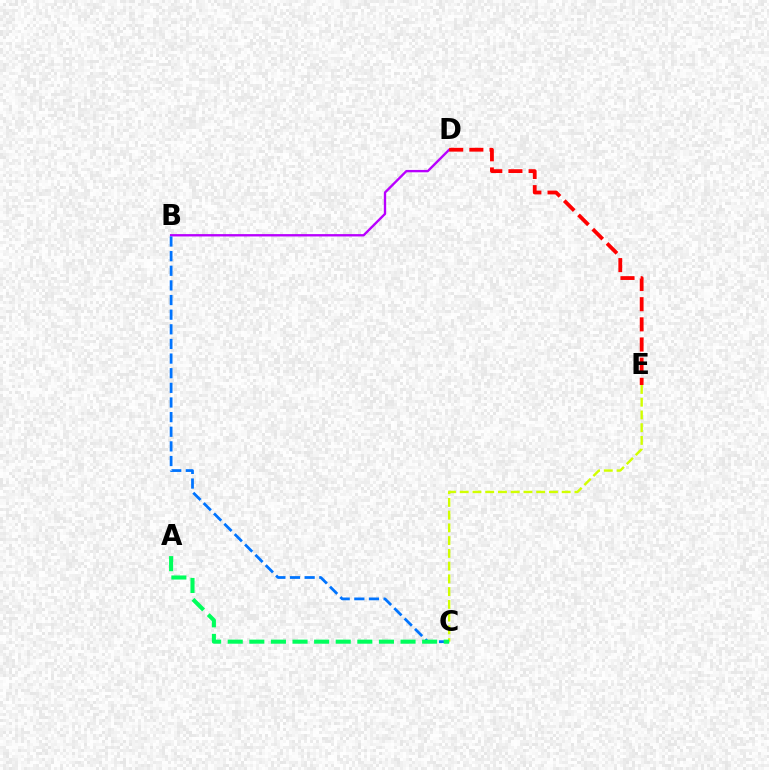{('B', 'D'): [{'color': '#b900ff', 'line_style': 'solid', 'thickness': 1.69}], ('D', 'E'): [{'color': '#ff0000', 'line_style': 'dashed', 'thickness': 2.74}], ('B', 'C'): [{'color': '#0074ff', 'line_style': 'dashed', 'thickness': 1.99}], ('C', 'E'): [{'color': '#d1ff00', 'line_style': 'dashed', 'thickness': 1.73}], ('A', 'C'): [{'color': '#00ff5c', 'line_style': 'dashed', 'thickness': 2.93}]}